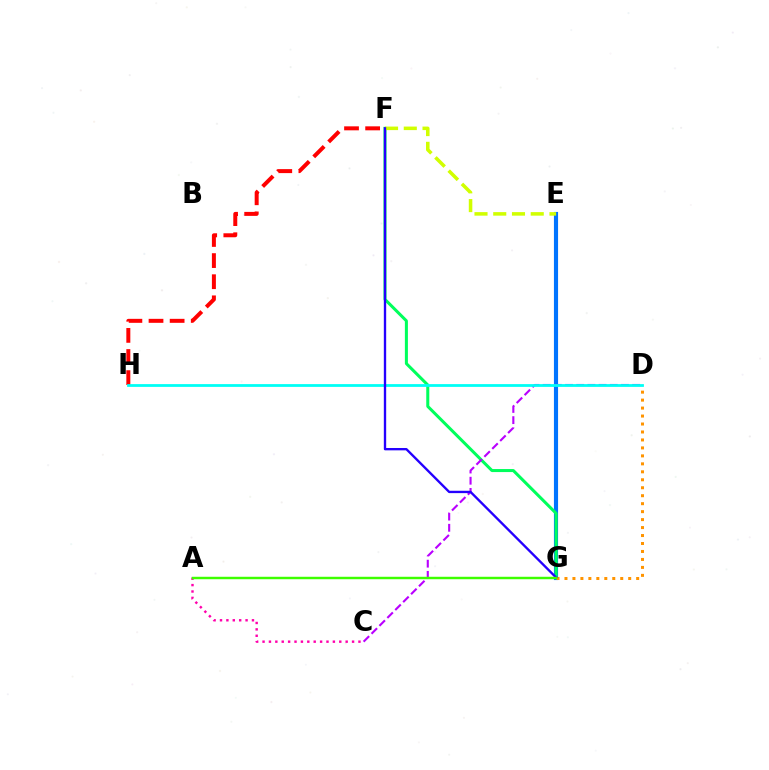{('A', 'C'): [{'color': '#ff00ac', 'line_style': 'dotted', 'thickness': 1.74}], ('E', 'G'): [{'color': '#0074ff', 'line_style': 'solid', 'thickness': 2.98}], ('F', 'G'): [{'color': '#00ff5c', 'line_style': 'solid', 'thickness': 2.18}, {'color': '#2500ff', 'line_style': 'solid', 'thickness': 1.69}], ('D', 'G'): [{'color': '#ff9400', 'line_style': 'dotted', 'thickness': 2.16}], ('C', 'D'): [{'color': '#b900ff', 'line_style': 'dashed', 'thickness': 1.52}], ('F', 'H'): [{'color': '#ff0000', 'line_style': 'dashed', 'thickness': 2.87}], ('E', 'F'): [{'color': '#d1ff00', 'line_style': 'dashed', 'thickness': 2.55}], ('D', 'H'): [{'color': '#00fff6', 'line_style': 'solid', 'thickness': 2.0}], ('A', 'G'): [{'color': '#3dff00', 'line_style': 'solid', 'thickness': 1.76}]}